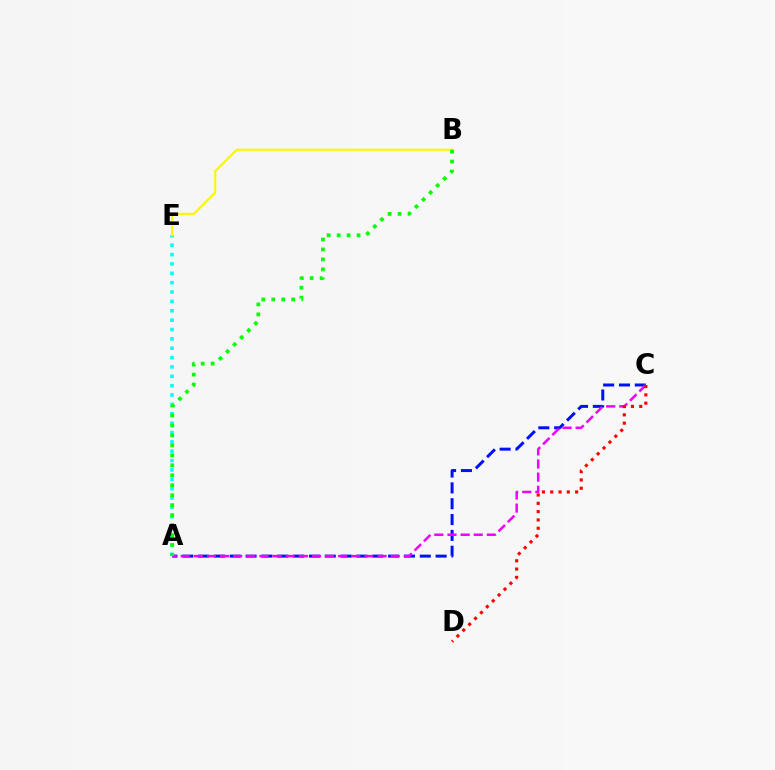{('A', 'C'): [{'color': '#0010ff', 'line_style': 'dashed', 'thickness': 2.15}, {'color': '#ee00ff', 'line_style': 'dashed', 'thickness': 1.78}], ('A', 'E'): [{'color': '#00fff6', 'line_style': 'dotted', 'thickness': 2.54}], ('B', 'E'): [{'color': '#fcf500', 'line_style': 'solid', 'thickness': 1.52}], ('C', 'D'): [{'color': '#ff0000', 'line_style': 'dotted', 'thickness': 2.26}], ('A', 'B'): [{'color': '#08ff00', 'line_style': 'dotted', 'thickness': 2.71}]}